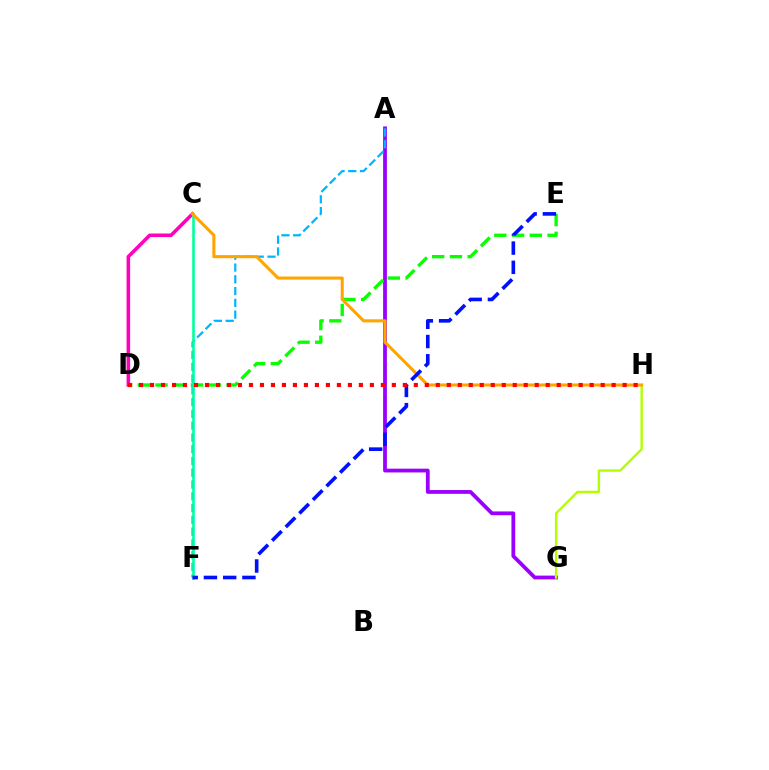{('A', 'G'): [{'color': '#9b00ff', 'line_style': 'solid', 'thickness': 2.72}], ('D', 'E'): [{'color': '#08ff00', 'line_style': 'dashed', 'thickness': 2.41}], ('A', 'F'): [{'color': '#00b5ff', 'line_style': 'dashed', 'thickness': 1.6}], ('G', 'H'): [{'color': '#b3ff00', 'line_style': 'solid', 'thickness': 1.74}], ('C', 'D'): [{'color': '#ff00bd', 'line_style': 'solid', 'thickness': 2.56}], ('C', 'F'): [{'color': '#00ff9d', 'line_style': 'solid', 'thickness': 1.88}], ('C', 'H'): [{'color': '#ffa500', 'line_style': 'solid', 'thickness': 2.22}], ('E', 'F'): [{'color': '#0010ff', 'line_style': 'dashed', 'thickness': 2.61}], ('D', 'H'): [{'color': '#ff0000', 'line_style': 'dotted', 'thickness': 2.99}]}